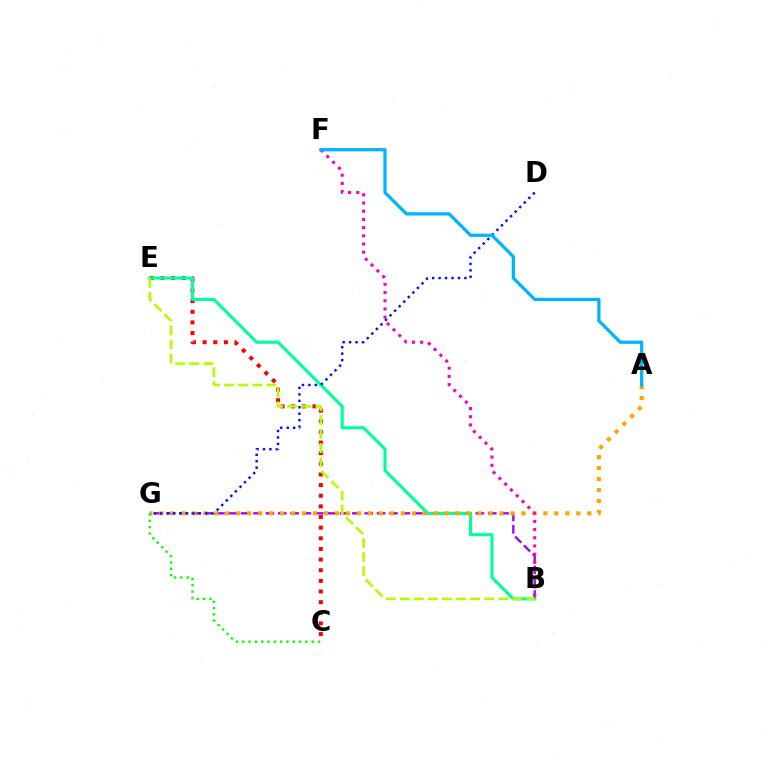{('B', 'G'): [{'color': '#9b00ff', 'line_style': 'dashed', 'thickness': 1.68}], ('C', 'E'): [{'color': '#ff0000', 'line_style': 'dotted', 'thickness': 2.89}], ('B', 'E'): [{'color': '#00ff9d', 'line_style': 'solid', 'thickness': 2.23}, {'color': '#b3ff00', 'line_style': 'dashed', 'thickness': 1.91}], ('A', 'G'): [{'color': '#ffa500', 'line_style': 'dotted', 'thickness': 2.98}], ('D', 'G'): [{'color': '#0010ff', 'line_style': 'dotted', 'thickness': 1.75}], ('C', 'G'): [{'color': '#08ff00', 'line_style': 'dotted', 'thickness': 1.71}], ('B', 'F'): [{'color': '#ff00bd', 'line_style': 'dotted', 'thickness': 2.23}], ('A', 'F'): [{'color': '#00b5ff', 'line_style': 'solid', 'thickness': 2.34}]}